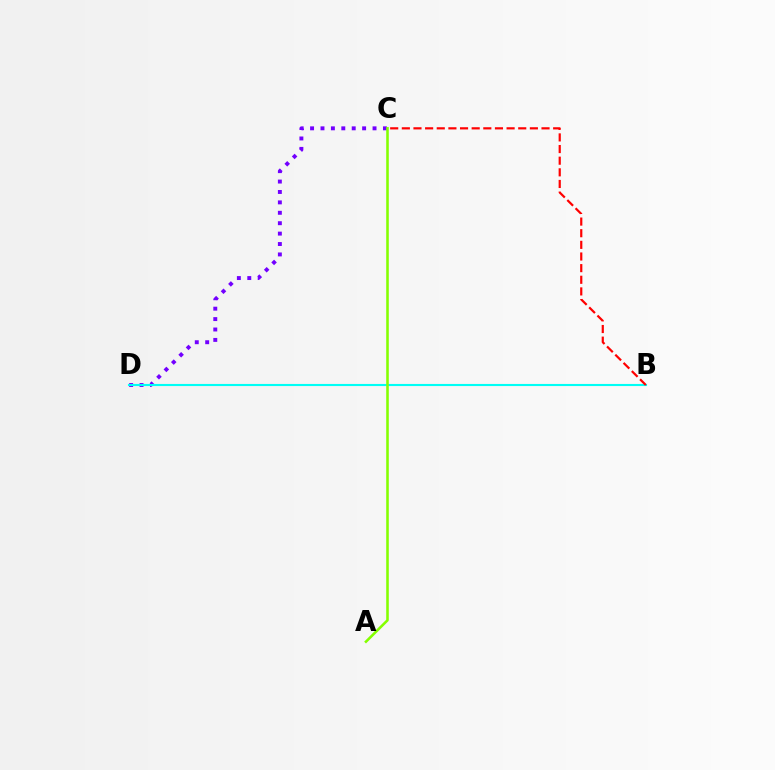{('C', 'D'): [{'color': '#7200ff', 'line_style': 'dotted', 'thickness': 2.83}], ('B', 'D'): [{'color': '#00fff6', 'line_style': 'solid', 'thickness': 1.52}], ('B', 'C'): [{'color': '#ff0000', 'line_style': 'dashed', 'thickness': 1.58}], ('A', 'C'): [{'color': '#84ff00', 'line_style': 'solid', 'thickness': 1.85}]}